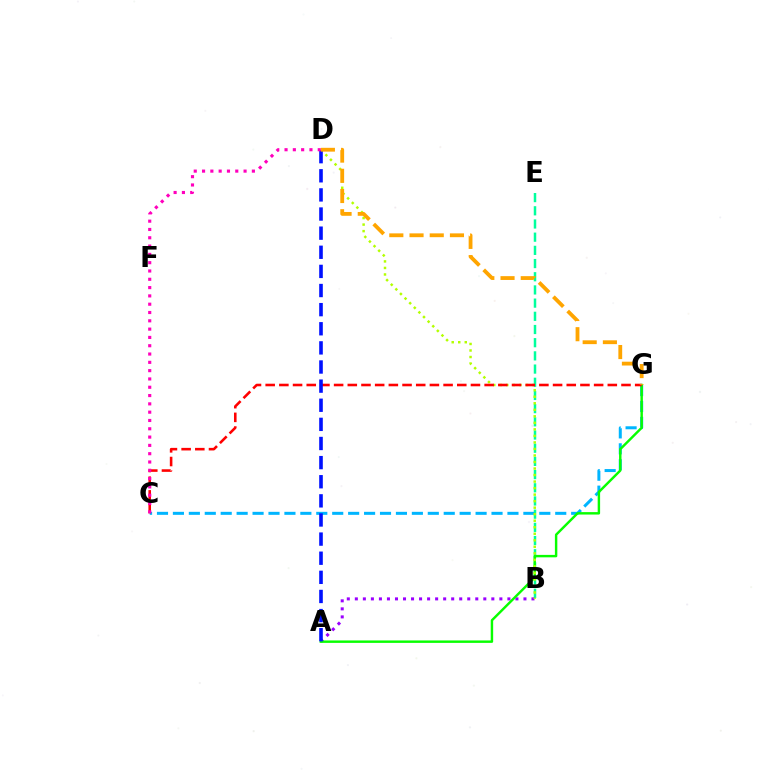{('B', 'E'): [{'color': '#00ff9d', 'line_style': 'dashed', 'thickness': 1.79}], ('A', 'B'): [{'color': '#9b00ff', 'line_style': 'dotted', 'thickness': 2.18}], ('C', 'G'): [{'color': '#00b5ff', 'line_style': 'dashed', 'thickness': 2.16}, {'color': '#ff0000', 'line_style': 'dashed', 'thickness': 1.86}], ('A', 'G'): [{'color': '#08ff00', 'line_style': 'solid', 'thickness': 1.75}], ('B', 'D'): [{'color': '#b3ff00', 'line_style': 'dotted', 'thickness': 1.77}], ('A', 'D'): [{'color': '#0010ff', 'line_style': 'dashed', 'thickness': 2.6}], ('C', 'D'): [{'color': '#ff00bd', 'line_style': 'dotted', 'thickness': 2.26}], ('D', 'G'): [{'color': '#ffa500', 'line_style': 'dashed', 'thickness': 2.75}]}